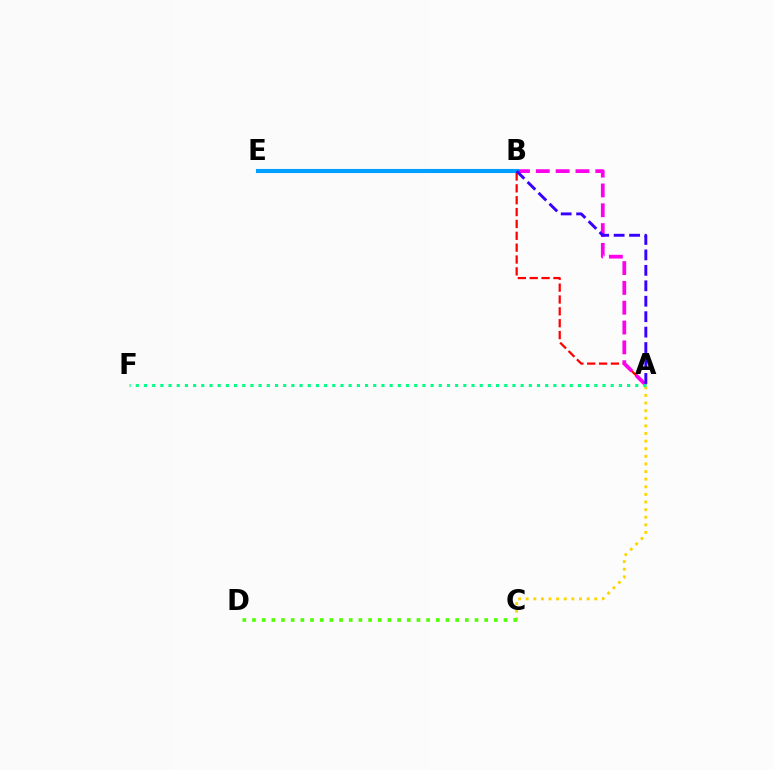{('A', 'B'): [{'color': '#ff0000', 'line_style': 'dashed', 'thickness': 1.61}, {'color': '#3700ff', 'line_style': 'dashed', 'thickness': 2.1}], ('A', 'C'): [{'color': '#ffd500', 'line_style': 'dotted', 'thickness': 2.07}], ('A', 'E'): [{'color': '#ff00ed', 'line_style': 'dashed', 'thickness': 2.69}], ('A', 'F'): [{'color': '#00ff86', 'line_style': 'dotted', 'thickness': 2.22}], ('B', 'E'): [{'color': '#009eff', 'line_style': 'solid', 'thickness': 2.95}], ('C', 'D'): [{'color': '#4fff00', 'line_style': 'dotted', 'thickness': 2.63}]}